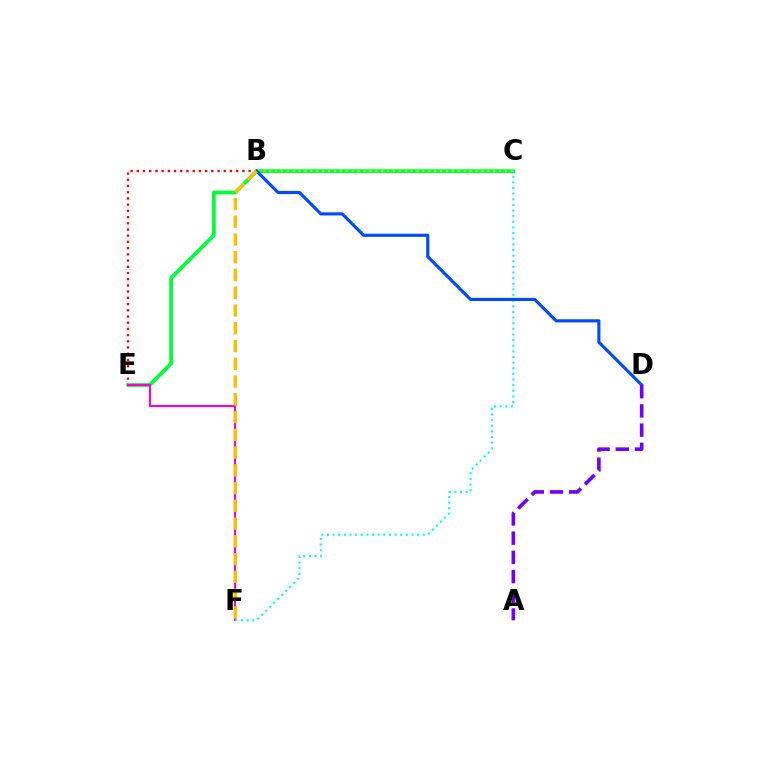{('B', 'E'): [{'color': '#ff0000', 'line_style': 'dotted', 'thickness': 1.69}], ('C', 'E'): [{'color': '#00ff39', 'line_style': 'solid', 'thickness': 2.69}], ('E', 'F'): [{'color': '#ff00cf', 'line_style': 'solid', 'thickness': 1.53}], ('B', 'C'): [{'color': '#84ff00', 'line_style': 'dotted', 'thickness': 1.6}], ('C', 'F'): [{'color': '#00fff6', 'line_style': 'dotted', 'thickness': 1.53}], ('B', 'D'): [{'color': '#004bff', 'line_style': 'solid', 'thickness': 2.26}], ('B', 'F'): [{'color': '#ffbd00', 'line_style': 'dashed', 'thickness': 2.41}], ('A', 'D'): [{'color': '#7200ff', 'line_style': 'dashed', 'thickness': 2.61}]}